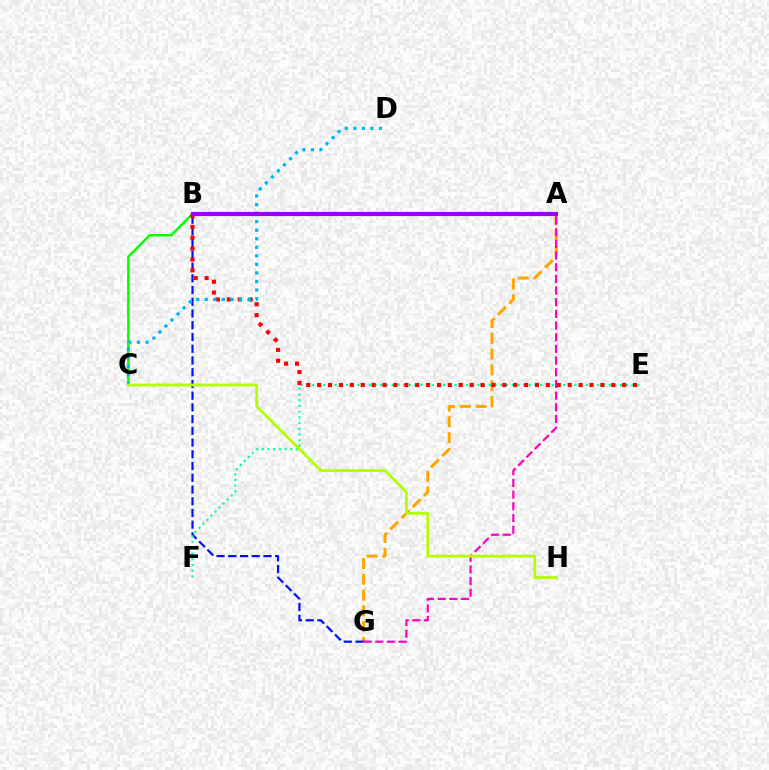{('A', 'G'): [{'color': '#ffa500', 'line_style': 'dashed', 'thickness': 2.15}, {'color': '#ff00bd', 'line_style': 'dashed', 'thickness': 1.59}], ('B', 'C'): [{'color': '#08ff00', 'line_style': 'solid', 'thickness': 1.78}], ('B', 'G'): [{'color': '#0010ff', 'line_style': 'dashed', 'thickness': 1.59}], ('E', 'F'): [{'color': '#00ff9d', 'line_style': 'dotted', 'thickness': 1.55}], ('B', 'E'): [{'color': '#ff0000', 'line_style': 'dotted', 'thickness': 2.96}], ('C', 'D'): [{'color': '#00b5ff', 'line_style': 'dotted', 'thickness': 2.32}], ('C', 'H'): [{'color': '#b3ff00', 'line_style': 'solid', 'thickness': 2.03}], ('A', 'B'): [{'color': '#9b00ff', 'line_style': 'solid', 'thickness': 2.99}]}